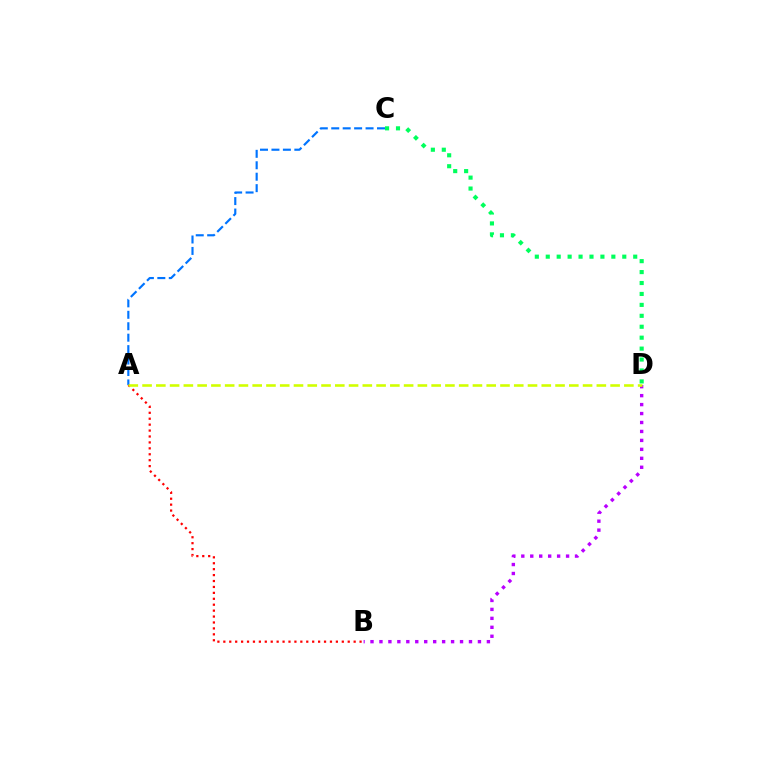{('A', 'B'): [{'color': '#ff0000', 'line_style': 'dotted', 'thickness': 1.61}], ('B', 'D'): [{'color': '#b900ff', 'line_style': 'dotted', 'thickness': 2.43}], ('C', 'D'): [{'color': '#00ff5c', 'line_style': 'dotted', 'thickness': 2.97}], ('A', 'C'): [{'color': '#0074ff', 'line_style': 'dashed', 'thickness': 1.55}], ('A', 'D'): [{'color': '#d1ff00', 'line_style': 'dashed', 'thickness': 1.87}]}